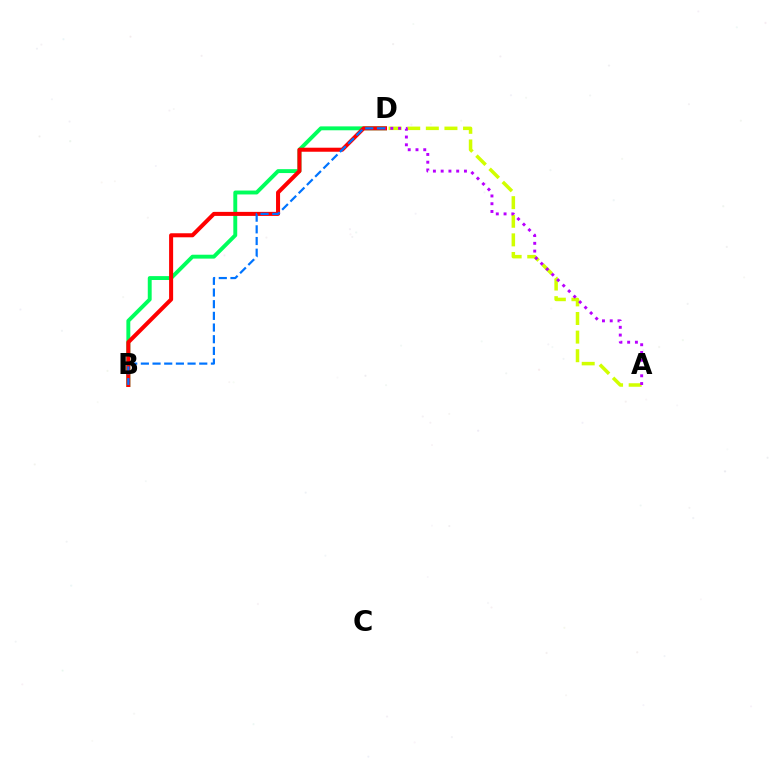{('B', 'D'): [{'color': '#00ff5c', 'line_style': 'solid', 'thickness': 2.81}, {'color': '#ff0000', 'line_style': 'solid', 'thickness': 2.9}, {'color': '#0074ff', 'line_style': 'dashed', 'thickness': 1.59}], ('A', 'D'): [{'color': '#d1ff00', 'line_style': 'dashed', 'thickness': 2.53}, {'color': '#b900ff', 'line_style': 'dotted', 'thickness': 2.11}]}